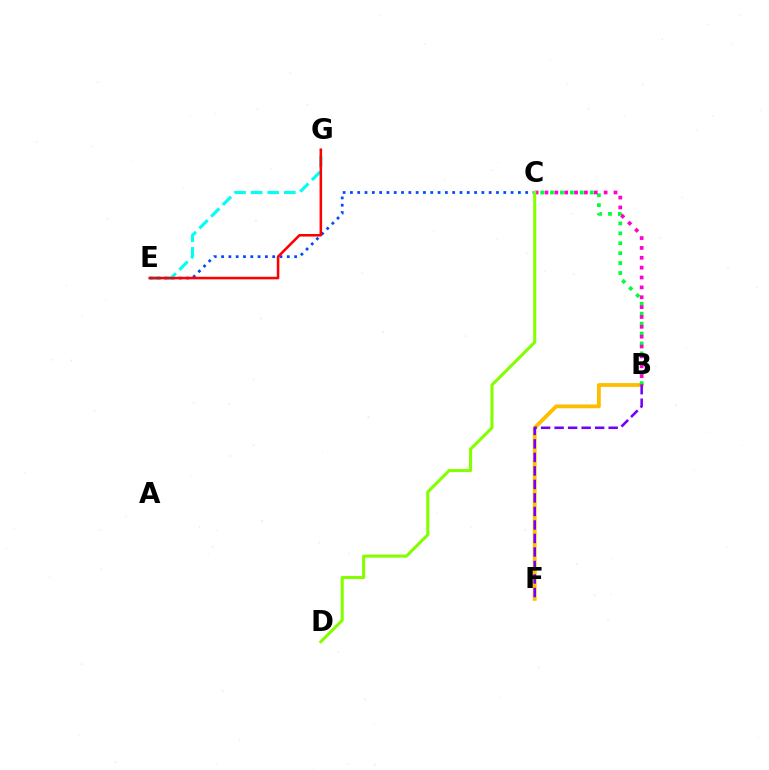{('B', 'F'): [{'color': '#ffbd00', 'line_style': 'solid', 'thickness': 2.74}, {'color': '#7200ff', 'line_style': 'dashed', 'thickness': 1.84}], ('B', 'C'): [{'color': '#00ff39', 'line_style': 'dotted', 'thickness': 2.69}, {'color': '#ff00cf', 'line_style': 'dotted', 'thickness': 2.68}], ('C', 'E'): [{'color': '#004bff', 'line_style': 'dotted', 'thickness': 1.98}], ('E', 'G'): [{'color': '#00fff6', 'line_style': 'dashed', 'thickness': 2.25}, {'color': '#ff0000', 'line_style': 'solid', 'thickness': 1.84}], ('C', 'D'): [{'color': '#84ff00', 'line_style': 'solid', 'thickness': 2.21}]}